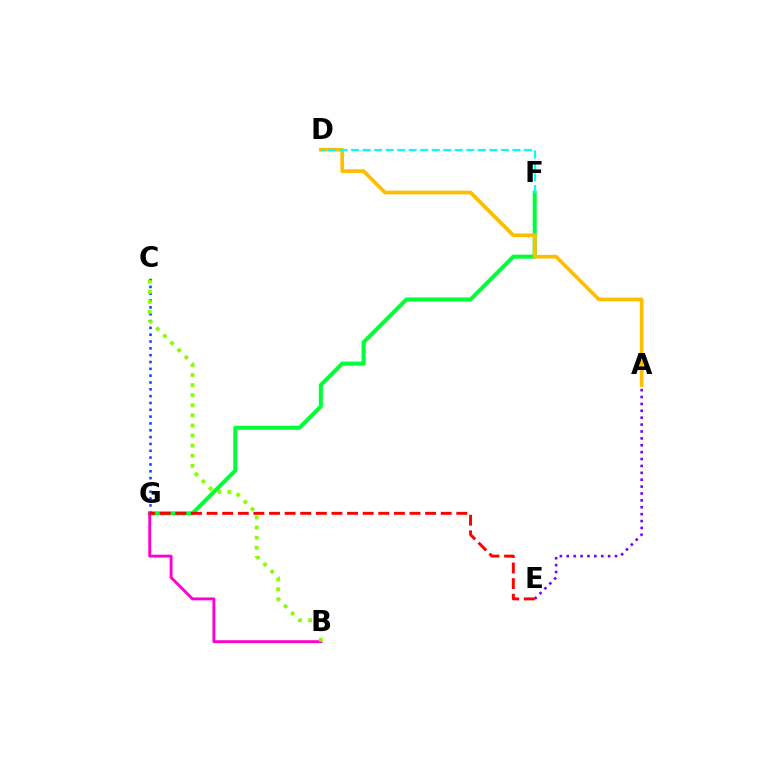{('C', 'G'): [{'color': '#004bff', 'line_style': 'dotted', 'thickness': 1.86}], ('F', 'G'): [{'color': '#00ff39', 'line_style': 'solid', 'thickness': 2.89}], ('A', 'D'): [{'color': '#ffbd00', 'line_style': 'solid', 'thickness': 2.66}], ('A', 'E'): [{'color': '#7200ff', 'line_style': 'dotted', 'thickness': 1.87}], ('D', 'F'): [{'color': '#00fff6', 'line_style': 'dashed', 'thickness': 1.57}], ('B', 'G'): [{'color': '#ff00cf', 'line_style': 'solid', 'thickness': 2.09}], ('E', 'G'): [{'color': '#ff0000', 'line_style': 'dashed', 'thickness': 2.12}], ('B', 'C'): [{'color': '#84ff00', 'line_style': 'dotted', 'thickness': 2.74}]}